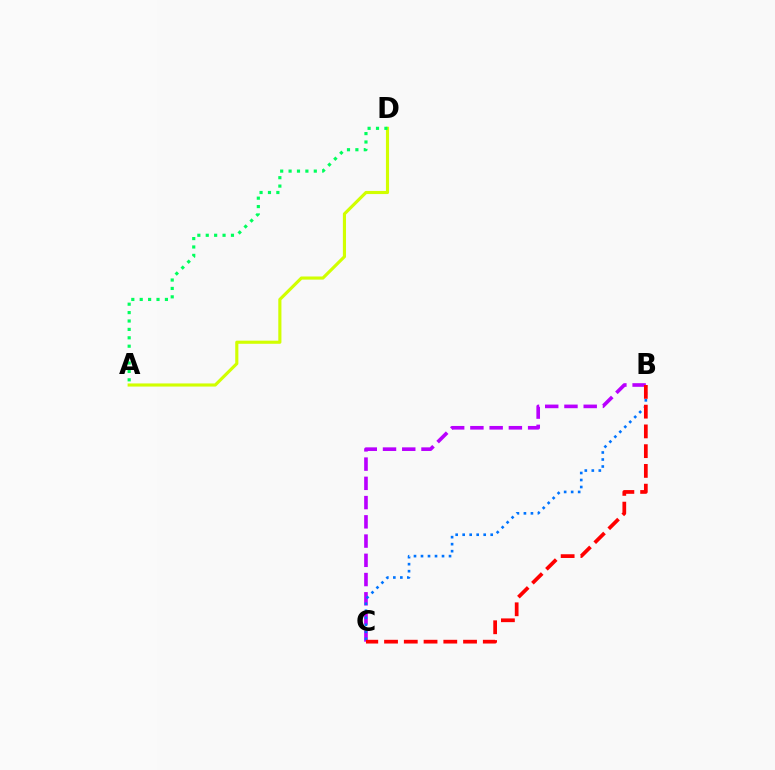{('B', 'C'): [{'color': '#b900ff', 'line_style': 'dashed', 'thickness': 2.61}, {'color': '#0074ff', 'line_style': 'dotted', 'thickness': 1.9}, {'color': '#ff0000', 'line_style': 'dashed', 'thickness': 2.68}], ('A', 'D'): [{'color': '#d1ff00', 'line_style': 'solid', 'thickness': 2.25}, {'color': '#00ff5c', 'line_style': 'dotted', 'thickness': 2.28}]}